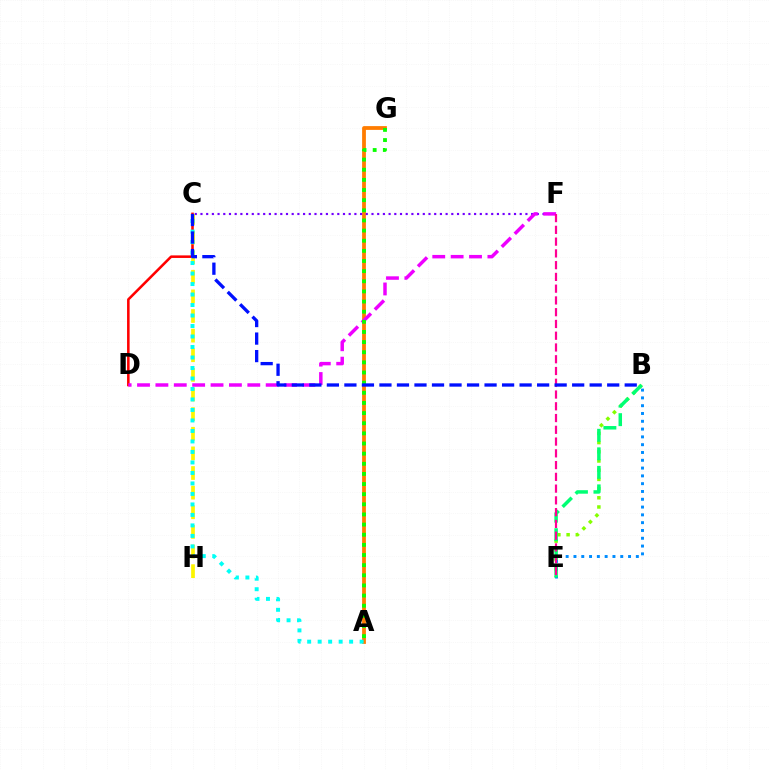{('B', 'E'): [{'color': '#84ff00', 'line_style': 'dotted', 'thickness': 2.5}, {'color': '#008cff', 'line_style': 'dotted', 'thickness': 2.12}, {'color': '#00ff74', 'line_style': 'dashed', 'thickness': 2.52}], ('A', 'G'): [{'color': '#ff7c00', 'line_style': 'solid', 'thickness': 2.72}, {'color': '#08ff00', 'line_style': 'dotted', 'thickness': 2.75}], ('C', 'D'): [{'color': '#ff0000', 'line_style': 'solid', 'thickness': 1.84}], ('C', 'F'): [{'color': '#7200ff', 'line_style': 'dotted', 'thickness': 1.55}], ('C', 'H'): [{'color': '#fcf500', 'line_style': 'dashed', 'thickness': 2.67}], ('D', 'F'): [{'color': '#ee00ff', 'line_style': 'dashed', 'thickness': 2.5}], ('E', 'F'): [{'color': '#ff0094', 'line_style': 'dashed', 'thickness': 1.6}], ('A', 'C'): [{'color': '#00fff6', 'line_style': 'dotted', 'thickness': 2.85}], ('B', 'C'): [{'color': '#0010ff', 'line_style': 'dashed', 'thickness': 2.38}]}